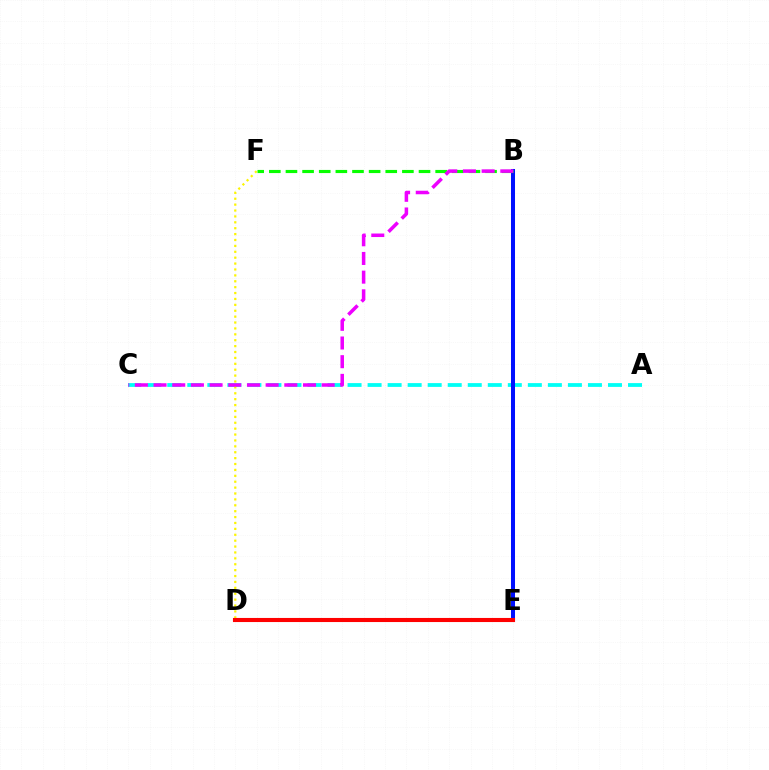{('A', 'C'): [{'color': '#00fff6', 'line_style': 'dashed', 'thickness': 2.72}], ('D', 'F'): [{'color': '#fcf500', 'line_style': 'dotted', 'thickness': 1.6}], ('B', 'E'): [{'color': '#0010ff', 'line_style': 'solid', 'thickness': 2.9}], ('D', 'E'): [{'color': '#ff0000', 'line_style': 'solid', 'thickness': 2.95}], ('B', 'F'): [{'color': '#08ff00', 'line_style': 'dashed', 'thickness': 2.26}], ('B', 'C'): [{'color': '#ee00ff', 'line_style': 'dashed', 'thickness': 2.54}]}